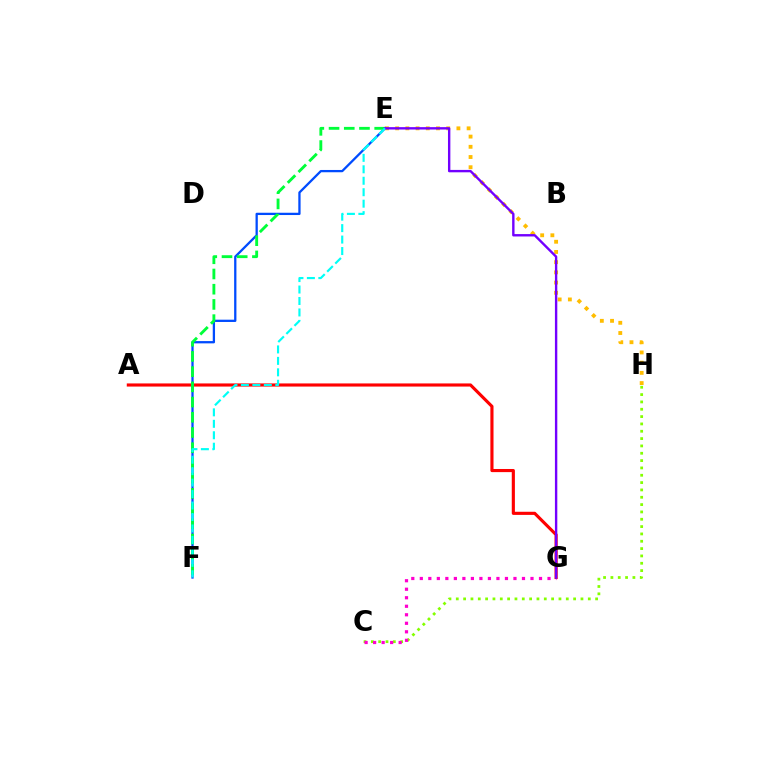{('E', 'H'): [{'color': '#ffbd00', 'line_style': 'dotted', 'thickness': 2.77}], ('C', 'H'): [{'color': '#84ff00', 'line_style': 'dotted', 'thickness': 1.99}], ('A', 'G'): [{'color': '#ff0000', 'line_style': 'solid', 'thickness': 2.26}], ('C', 'G'): [{'color': '#ff00cf', 'line_style': 'dotted', 'thickness': 2.31}], ('E', 'F'): [{'color': '#004bff', 'line_style': 'solid', 'thickness': 1.64}, {'color': '#00ff39', 'line_style': 'dashed', 'thickness': 2.07}, {'color': '#00fff6', 'line_style': 'dashed', 'thickness': 1.56}], ('E', 'G'): [{'color': '#7200ff', 'line_style': 'solid', 'thickness': 1.72}]}